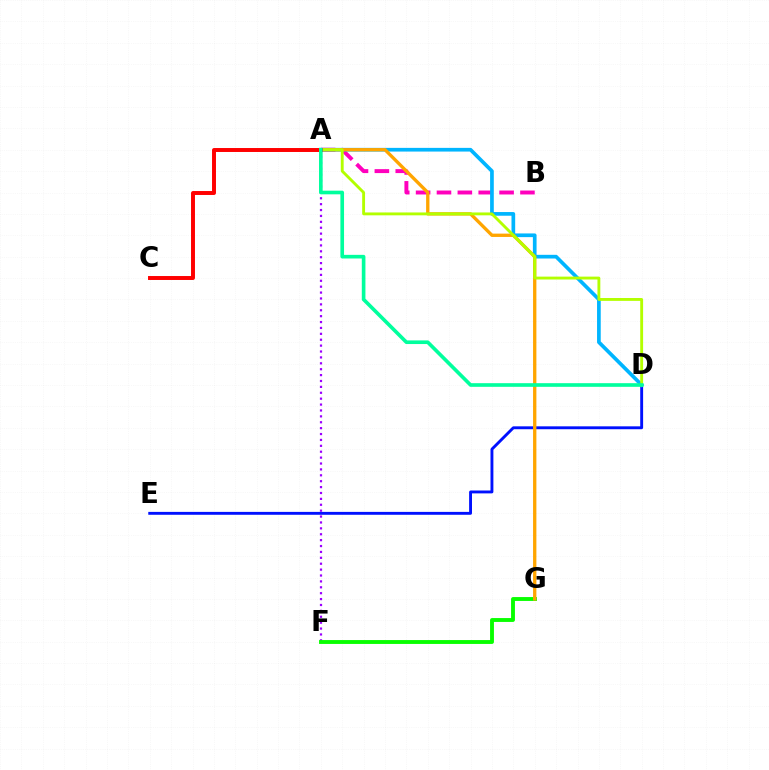{('A', 'B'): [{'color': '#ff00bd', 'line_style': 'dashed', 'thickness': 2.84}], ('A', 'F'): [{'color': '#9b00ff', 'line_style': 'dotted', 'thickness': 1.6}], ('D', 'E'): [{'color': '#0010ff', 'line_style': 'solid', 'thickness': 2.08}], ('F', 'G'): [{'color': '#08ff00', 'line_style': 'solid', 'thickness': 2.79}], ('A', 'D'): [{'color': '#00b5ff', 'line_style': 'solid', 'thickness': 2.66}, {'color': '#b3ff00', 'line_style': 'solid', 'thickness': 2.07}, {'color': '#00ff9d', 'line_style': 'solid', 'thickness': 2.62}], ('A', 'G'): [{'color': '#ffa500', 'line_style': 'solid', 'thickness': 2.4}], ('A', 'C'): [{'color': '#ff0000', 'line_style': 'solid', 'thickness': 2.84}]}